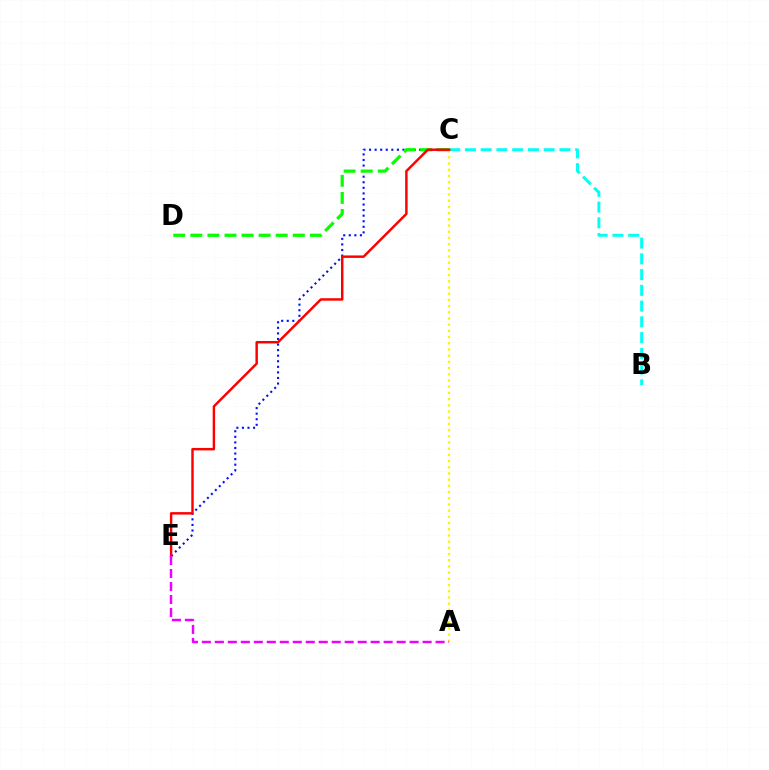{('C', 'E'): [{'color': '#0010ff', 'line_style': 'dotted', 'thickness': 1.51}, {'color': '#ff0000', 'line_style': 'solid', 'thickness': 1.77}], ('B', 'C'): [{'color': '#00fff6', 'line_style': 'dashed', 'thickness': 2.14}], ('C', 'D'): [{'color': '#08ff00', 'line_style': 'dashed', 'thickness': 2.32}], ('A', 'C'): [{'color': '#fcf500', 'line_style': 'dotted', 'thickness': 1.68}], ('A', 'E'): [{'color': '#ee00ff', 'line_style': 'dashed', 'thickness': 1.76}]}